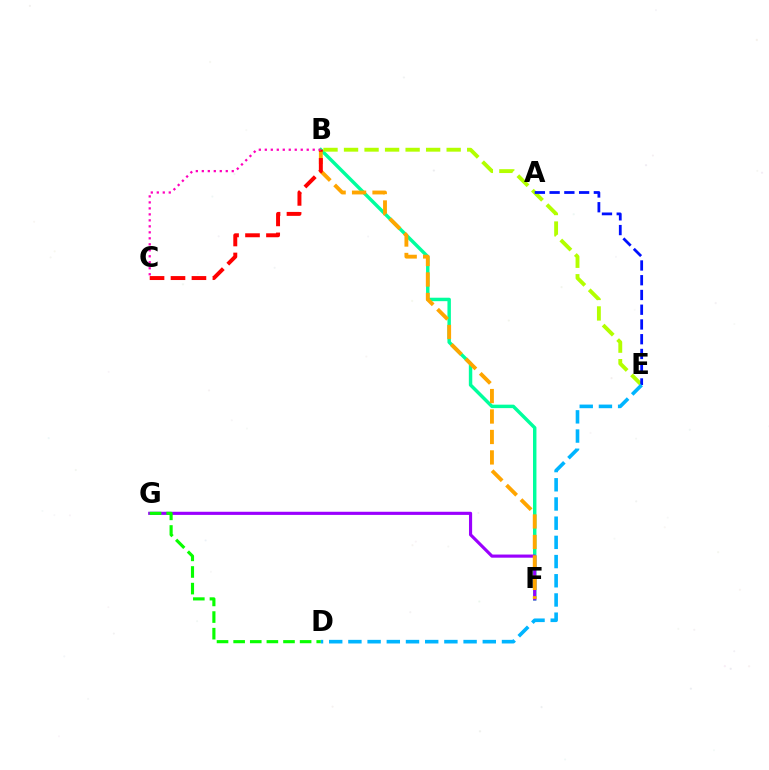{('B', 'F'): [{'color': '#00ff9d', 'line_style': 'solid', 'thickness': 2.48}, {'color': '#ffa500', 'line_style': 'dashed', 'thickness': 2.78}], ('B', 'E'): [{'color': '#b3ff00', 'line_style': 'dashed', 'thickness': 2.79}], ('F', 'G'): [{'color': '#9b00ff', 'line_style': 'solid', 'thickness': 2.26}], ('D', 'G'): [{'color': '#08ff00', 'line_style': 'dashed', 'thickness': 2.26}], ('B', 'C'): [{'color': '#ff0000', 'line_style': 'dashed', 'thickness': 2.85}, {'color': '#ff00bd', 'line_style': 'dotted', 'thickness': 1.63}], ('A', 'E'): [{'color': '#0010ff', 'line_style': 'dashed', 'thickness': 2.0}], ('D', 'E'): [{'color': '#00b5ff', 'line_style': 'dashed', 'thickness': 2.61}]}